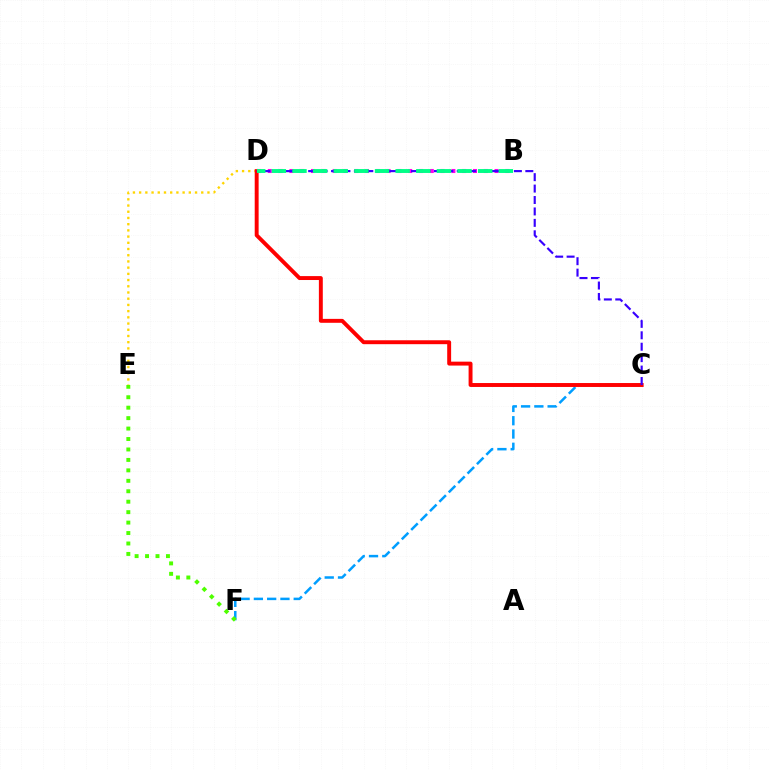{('B', 'D'): [{'color': '#ff00ed', 'line_style': 'dotted', 'thickness': 2.93}, {'color': '#00ff86', 'line_style': 'dashed', 'thickness': 2.8}], ('C', 'F'): [{'color': '#009eff', 'line_style': 'dashed', 'thickness': 1.8}], ('D', 'E'): [{'color': '#ffd500', 'line_style': 'dotted', 'thickness': 1.69}], ('E', 'F'): [{'color': '#4fff00', 'line_style': 'dotted', 'thickness': 2.84}], ('C', 'D'): [{'color': '#ff0000', 'line_style': 'solid', 'thickness': 2.82}, {'color': '#3700ff', 'line_style': 'dashed', 'thickness': 1.55}]}